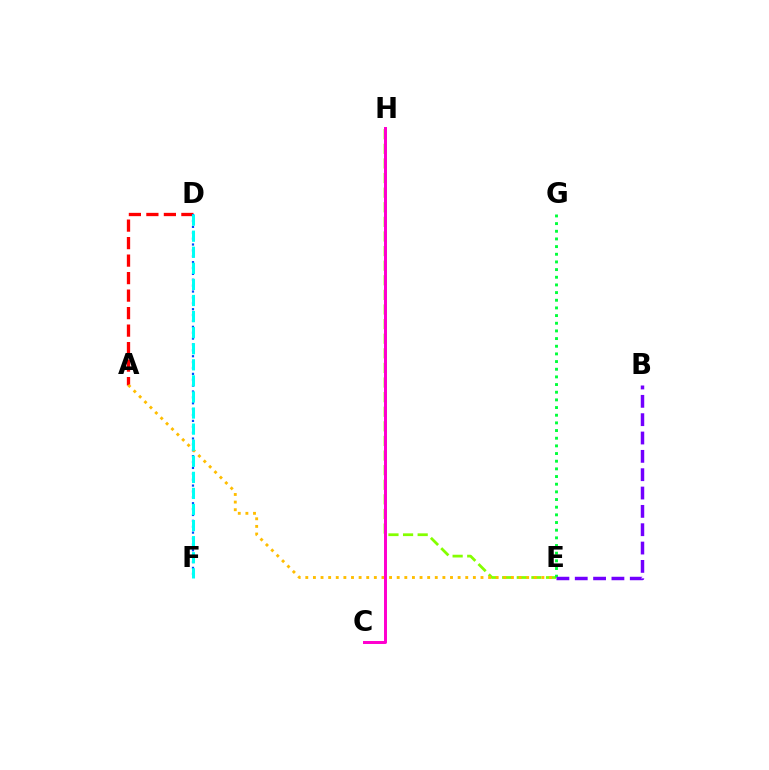{('A', 'D'): [{'color': '#ff0000', 'line_style': 'dashed', 'thickness': 2.38}], ('D', 'F'): [{'color': '#004bff', 'line_style': 'dotted', 'thickness': 1.6}, {'color': '#00fff6', 'line_style': 'dashed', 'thickness': 2.18}], ('E', 'H'): [{'color': '#84ff00', 'line_style': 'dashed', 'thickness': 1.98}], ('A', 'E'): [{'color': '#ffbd00', 'line_style': 'dotted', 'thickness': 2.07}], ('C', 'H'): [{'color': '#ff00cf', 'line_style': 'solid', 'thickness': 2.14}], ('E', 'G'): [{'color': '#00ff39', 'line_style': 'dotted', 'thickness': 2.08}], ('B', 'E'): [{'color': '#7200ff', 'line_style': 'dashed', 'thickness': 2.49}]}